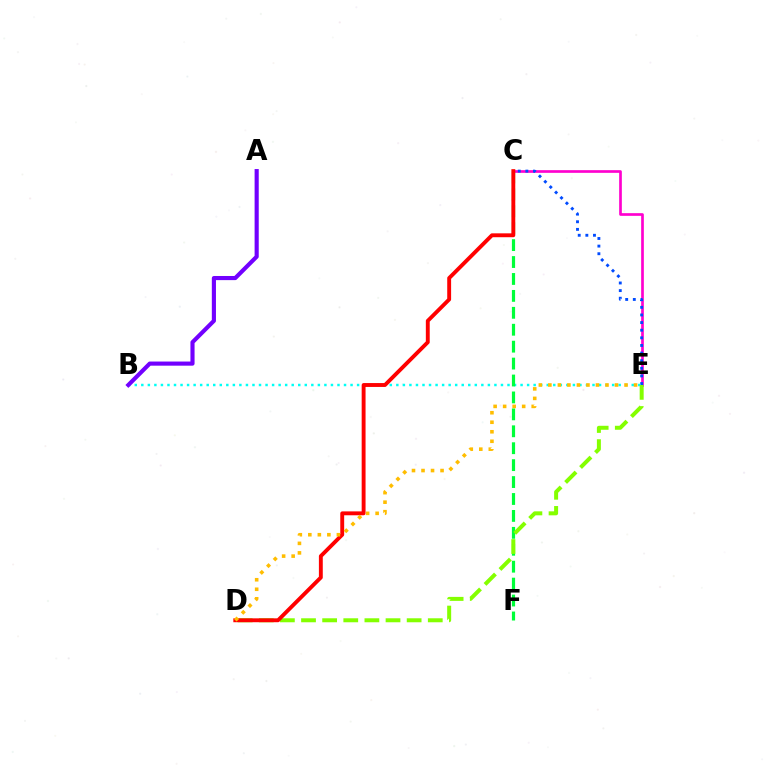{('C', 'E'): [{'color': '#ff00cf', 'line_style': 'solid', 'thickness': 1.93}, {'color': '#004bff', 'line_style': 'dotted', 'thickness': 2.07}], ('B', 'E'): [{'color': '#00fff6', 'line_style': 'dotted', 'thickness': 1.78}], ('A', 'B'): [{'color': '#7200ff', 'line_style': 'solid', 'thickness': 2.98}], ('C', 'F'): [{'color': '#00ff39', 'line_style': 'dashed', 'thickness': 2.3}], ('D', 'E'): [{'color': '#84ff00', 'line_style': 'dashed', 'thickness': 2.87}, {'color': '#ffbd00', 'line_style': 'dotted', 'thickness': 2.59}], ('C', 'D'): [{'color': '#ff0000', 'line_style': 'solid', 'thickness': 2.8}]}